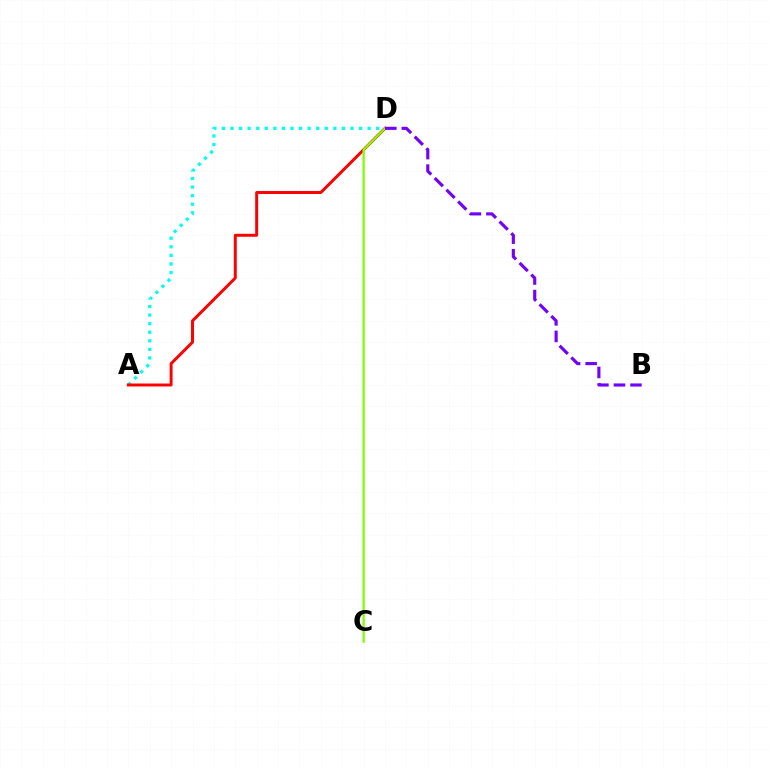{('A', 'D'): [{'color': '#00fff6', 'line_style': 'dotted', 'thickness': 2.33}, {'color': '#ff0000', 'line_style': 'solid', 'thickness': 2.13}], ('C', 'D'): [{'color': '#84ff00', 'line_style': 'solid', 'thickness': 1.64}], ('B', 'D'): [{'color': '#7200ff', 'line_style': 'dashed', 'thickness': 2.25}]}